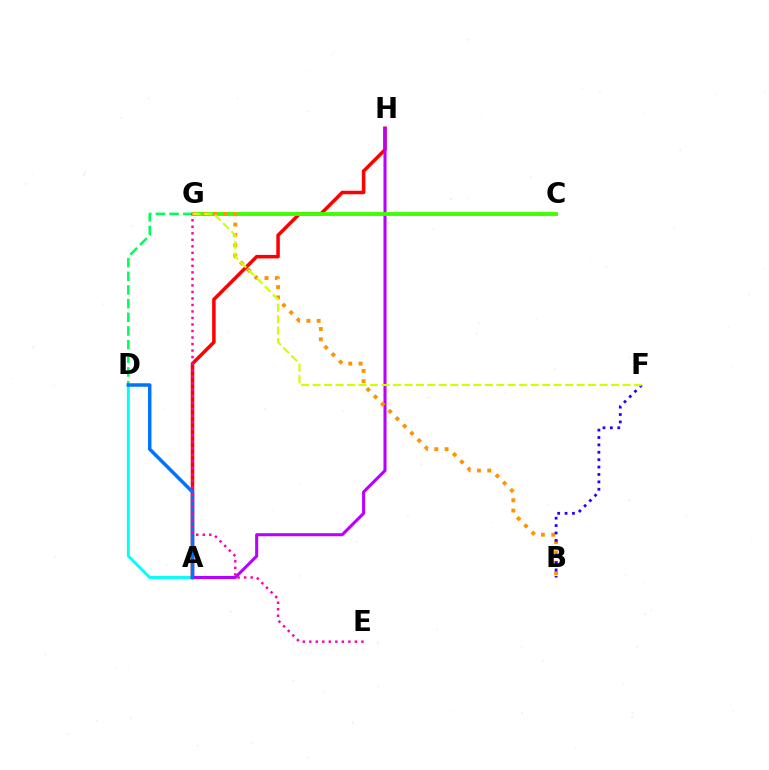{('A', 'D'): [{'color': '#00fff6', 'line_style': 'solid', 'thickness': 2.09}, {'color': '#0074ff', 'line_style': 'solid', 'thickness': 2.52}], ('A', 'H'): [{'color': '#ff0000', 'line_style': 'solid', 'thickness': 2.53}, {'color': '#b900ff', 'line_style': 'solid', 'thickness': 2.2}], ('C', 'G'): [{'color': '#3dff00', 'line_style': 'solid', 'thickness': 2.79}], ('B', 'G'): [{'color': '#ff9400', 'line_style': 'dotted', 'thickness': 2.8}], ('B', 'F'): [{'color': '#2500ff', 'line_style': 'dotted', 'thickness': 2.01}], ('D', 'G'): [{'color': '#00ff5c', 'line_style': 'dashed', 'thickness': 1.86}], ('E', 'G'): [{'color': '#ff00ac', 'line_style': 'dotted', 'thickness': 1.77}], ('F', 'G'): [{'color': '#d1ff00', 'line_style': 'dashed', 'thickness': 1.56}]}